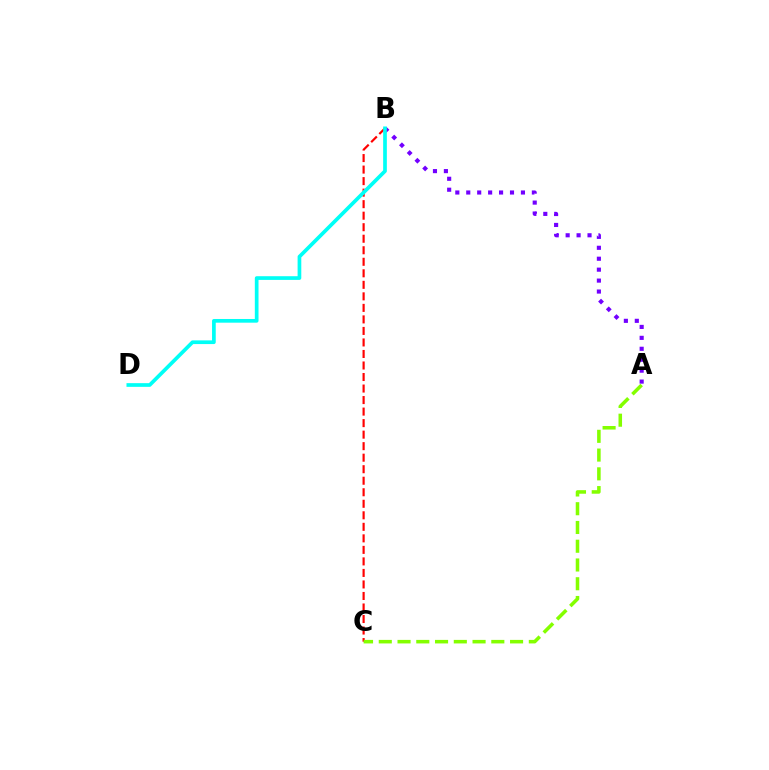{('A', 'B'): [{'color': '#7200ff', 'line_style': 'dotted', 'thickness': 2.97}], ('B', 'C'): [{'color': '#ff0000', 'line_style': 'dashed', 'thickness': 1.57}], ('B', 'D'): [{'color': '#00fff6', 'line_style': 'solid', 'thickness': 2.66}], ('A', 'C'): [{'color': '#84ff00', 'line_style': 'dashed', 'thickness': 2.55}]}